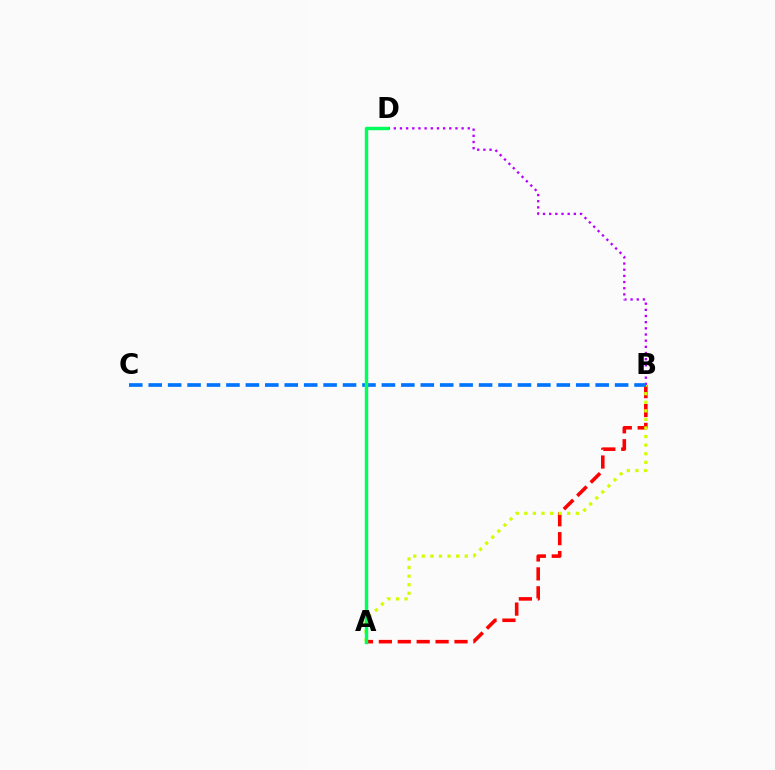{('A', 'B'): [{'color': '#ff0000', 'line_style': 'dashed', 'thickness': 2.57}, {'color': '#d1ff00', 'line_style': 'dotted', 'thickness': 2.33}], ('B', 'D'): [{'color': '#b900ff', 'line_style': 'dotted', 'thickness': 1.68}], ('B', 'C'): [{'color': '#0074ff', 'line_style': 'dashed', 'thickness': 2.64}], ('A', 'D'): [{'color': '#00ff5c', 'line_style': 'solid', 'thickness': 2.48}]}